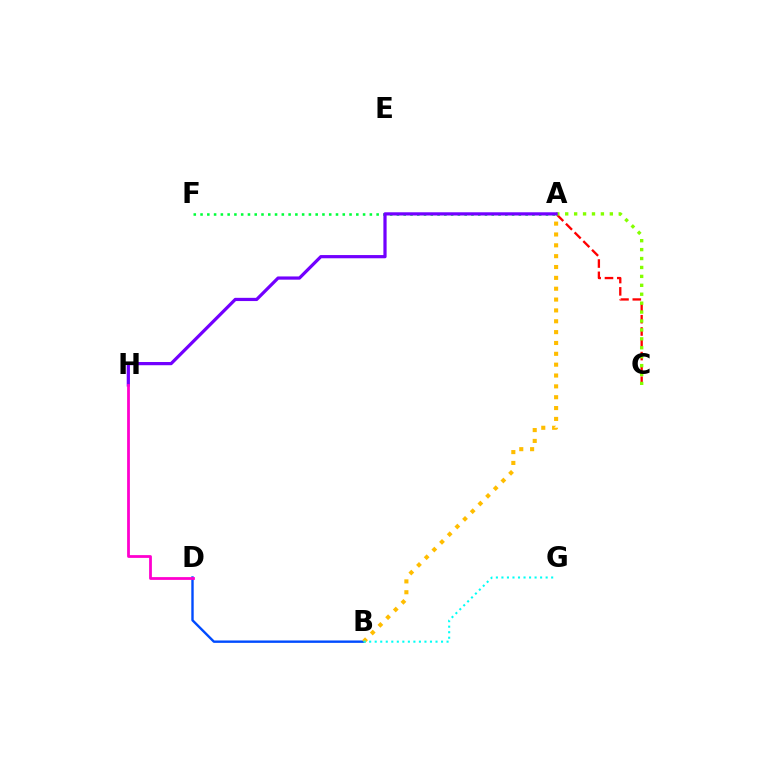{('A', 'C'): [{'color': '#ff0000', 'line_style': 'dashed', 'thickness': 1.67}, {'color': '#84ff00', 'line_style': 'dotted', 'thickness': 2.42}], ('B', 'D'): [{'color': '#004bff', 'line_style': 'solid', 'thickness': 1.72}], ('A', 'B'): [{'color': '#ffbd00', 'line_style': 'dotted', 'thickness': 2.95}], ('A', 'F'): [{'color': '#00ff39', 'line_style': 'dotted', 'thickness': 1.84}], ('A', 'H'): [{'color': '#7200ff', 'line_style': 'solid', 'thickness': 2.32}], ('B', 'G'): [{'color': '#00fff6', 'line_style': 'dotted', 'thickness': 1.5}], ('D', 'H'): [{'color': '#ff00cf', 'line_style': 'solid', 'thickness': 2.0}]}